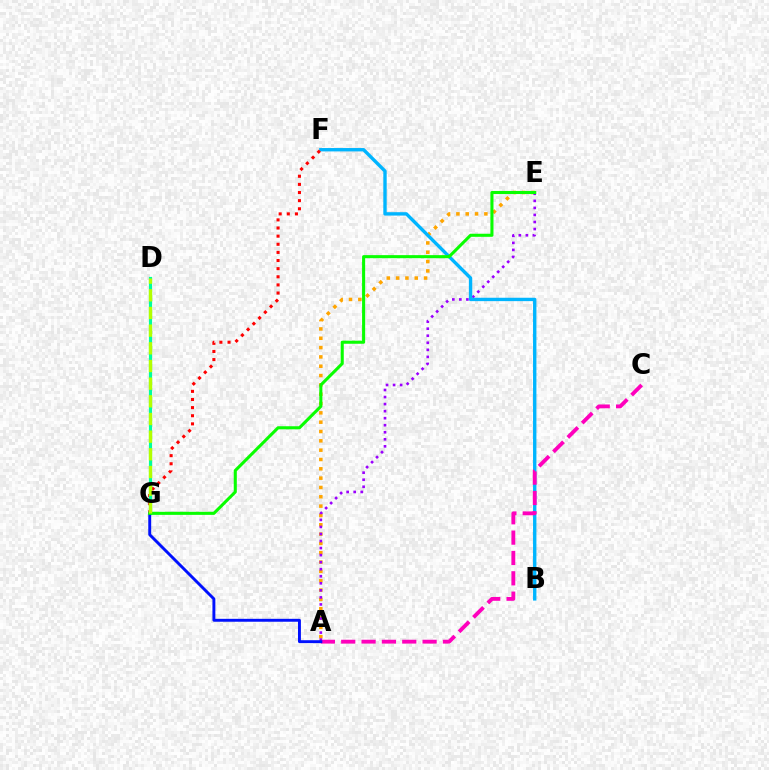{('A', 'E'): [{'color': '#ffa500', 'line_style': 'dotted', 'thickness': 2.53}, {'color': '#9b00ff', 'line_style': 'dotted', 'thickness': 1.91}], ('B', 'F'): [{'color': '#00b5ff', 'line_style': 'solid', 'thickness': 2.43}], ('F', 'G'): [{'color': '#ff0000', 'line_style': 'dotted', 'thickness': 2.21}], ('A', 'C'): [{'color': '#ff00bd', 'line_style': 'dashed', 'thickness': 2.76}], ('D', 'G'): [{'color': '#00ff9d', 'line_style': 'solid', 'thickness': 2.29}, {'color': '#b3ff00', 'line_style': 'dashed', 'thickness': 2.4}], ('A', 'G'): [{'color': '#0010ff', 'line_style': 'solid', 'thickness': 2.1}], ('E', 'G'): [{'color': '#08ff00', 'line_style': 'solid', 'thickness': 2.21}]}